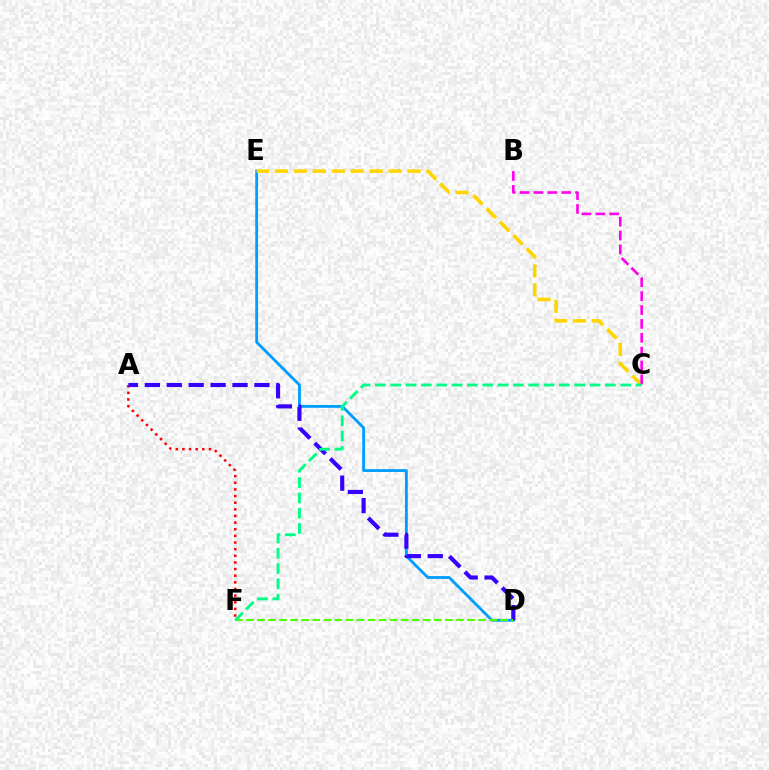{('D', 'E'): [{'color': '#009eff', 'line_style': 'solid', 'thickness': 2.04}], ('A', 'F'): [{'color': '#ff0000', 'line_style': 'dotted', 'thickness': 1.8}], ('A', 'D'): [{'color': '#3700ff', 'line_style': 'dashed', 'thickness': 2.98}], ('C', 'E'): [{'color': '#ffd500', 'line_style': 'dashed', 'thickness': 2.57}], ('B', 'C'): [{'color': '#ff00ed', 'line_style': 'dashed', 'thickness': 1.89}], ('D', 'F'): [{'color': '#4fff00', 'line_style': 'dashed', 'thickness': 1.5}], ('C', 'F'): [{'color': '#00ff86', 'line_style': 'dashed', 'thickness': 2.08}]}